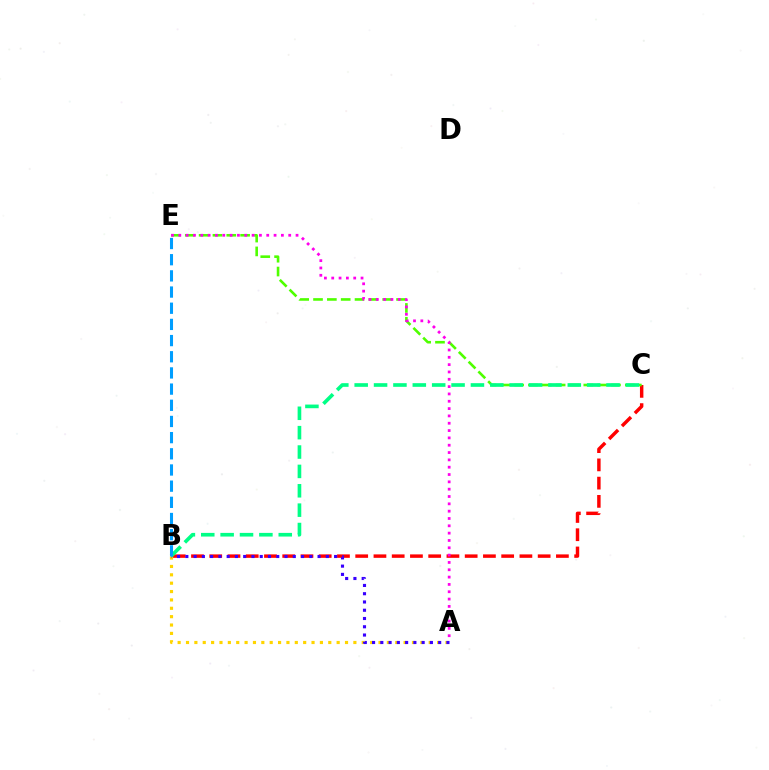{('B', 'C'): [{'color': '#ff0000', 'line_style': 'dashed', 'thickness': 2.48}, {'color': '#00ff86', 'line_style': 'dashed', 'thickness': 2.63}], ('C', 'E'): [{'color': '#4fff00', 'line_style': 'dashed', 'thickness': 1.88}], ('A', 'B'): [{'color': '#ffd500', 'line_style': 'dotted', 'thickness': 2.27}, {'color': '#3700ff', 'line_style': 'dotted', 'thickness': 2.25}], ('A', 'E'): [{'color': '#ff00ed', 'line_style': 'dotted', 'thickness': 1.99}], ('B', 'E'): [{'color': '#009eff', 'line_style': 'dashed', 'thickness': 2.2}]}